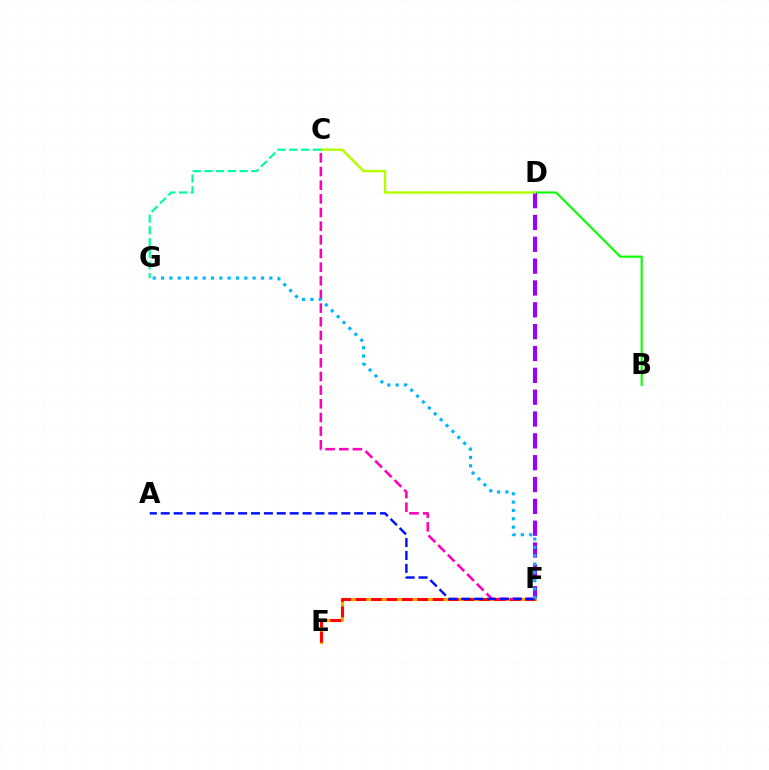{('B', 'D'): [{'color': '#08ff00', 'line_style': 'solid', 'thickness': 1.53}], ('D', 'F'): [{'color': '#9b00ff', 'line_style': 'dashed', 'thickness': 2.97}], ('E', 'F'): [{'color': '#ffa500', 'line_style': 'solid', 'thickness': 2.29}, {'color': '#ff0000', 'line_style': 'dashed', 'thickness': 2.09}], ('C', 'D'): [{'color': '#b3ff00', 'line_style': 'solid', 'thickness': 1.76}], ('C', 'G'): [{'color': '#00ff9d', 'line_style': 'dashed', 'thickness': 1.59}], ('C', 'F'): [{'color': '#ff00bd', 'line_style': 'dashed', 'thickness': 1.86}], ('A', 'F'): [{'color': '#0010ff', 'line_style': 'dashed', 'thickness': 1.75}], ('F', 'G'): [{'color': '#00b5ff', 'line_style': 'dotted', 'thickness': 2.26}]}